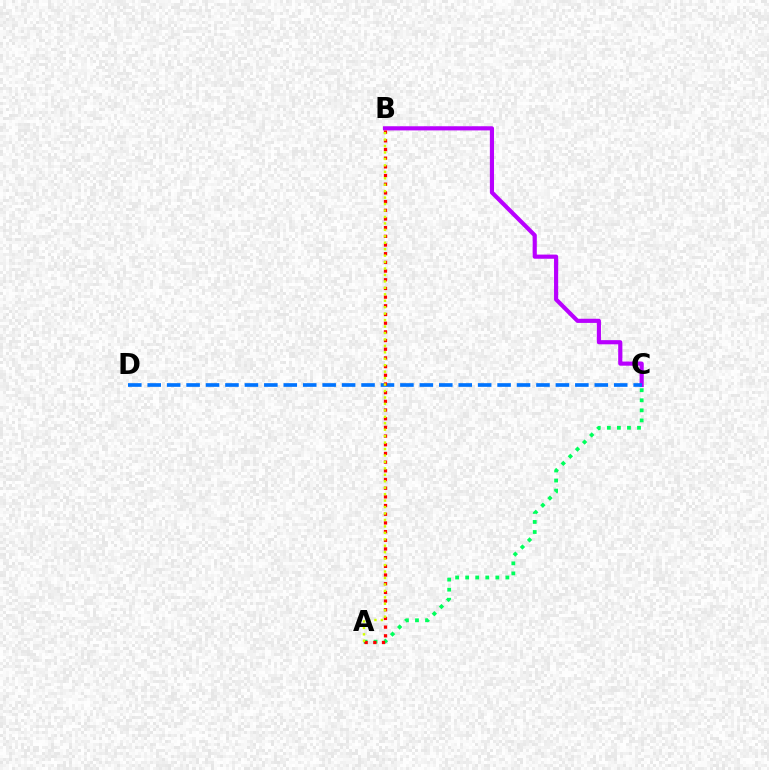{('B', 'C'): [{'color': '#b900ff', 'line_style': 'solid', 'thickness': 2.99}], ('C', 'D'): [{'color': '#0074ff', 'line_style': 'dashed', 'thickness': 2.64}], ('A', 'C'): [{'color': '#00ff5c', 'line_style': 'dotted', 'thickness': 2.73}], ('A', 'B'): [{'color': '#ff0000', 'line_style': 'dotted', 'thickness': 2.36}, {'color': '#d1ff00', 'line_style': 'dotted', 'thickness': 1.75}]}